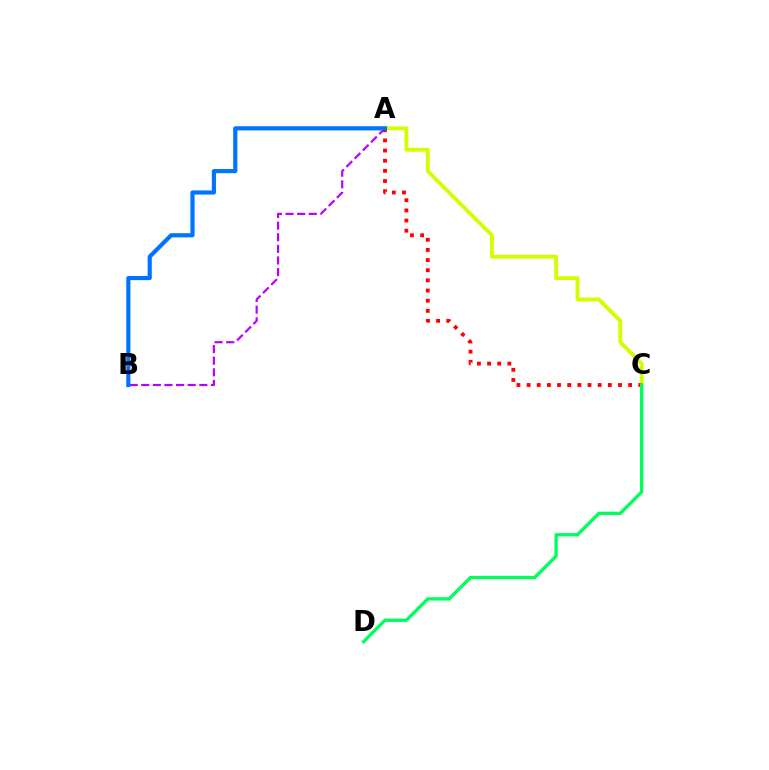{('A', 'B'): [{'color': '#b900ff', 'line_style': 'dashed', 'thickness': 1.58}, {'color': '#0074ff', 'line_style': 'solid', 'thickness': 2.99}], ('A', 'C'): [{'color': '#d1ff00', 'line_style': 'solid', 'thickness': 2.8}, {'color': '#ff0000', 'line_style': 'dotted', 'thickness': 2.76}], ('C', 'D'): [{'color': '#00ff5c', 'line_style': 'solid', 'thickness': 2.38}]}